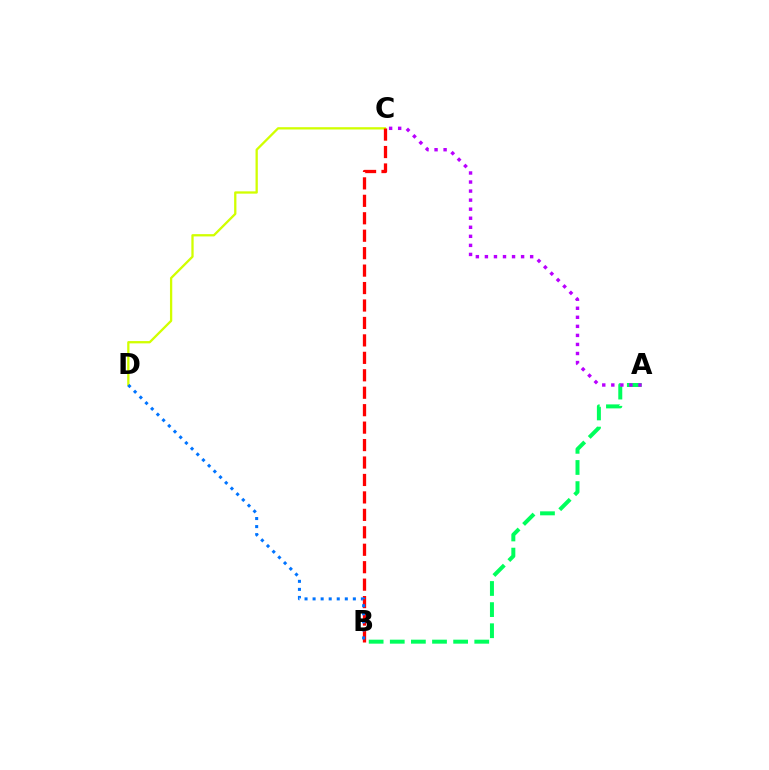{('A', 'B'): [{'color': '#00ff5c', 'line_style': 'dashed', 'thickness': 2.87}], ('A', 'C'): [{'color': '#b900ff', 'line_style': 'dotted', 'thickness': 2.46}], ('C', 'D'): [{'color': '#d1ff00', 'line_style': 'solid', 'thickness': 1.65}], ('B', 'C'): [{'color': '#ff0000', 'line_style': 'dashed', 'thickness': 2.37}], ('B', 'D'): [{'color': '#0074ff', 'line_style': 'dotted', 'thickness': 2.19}]}